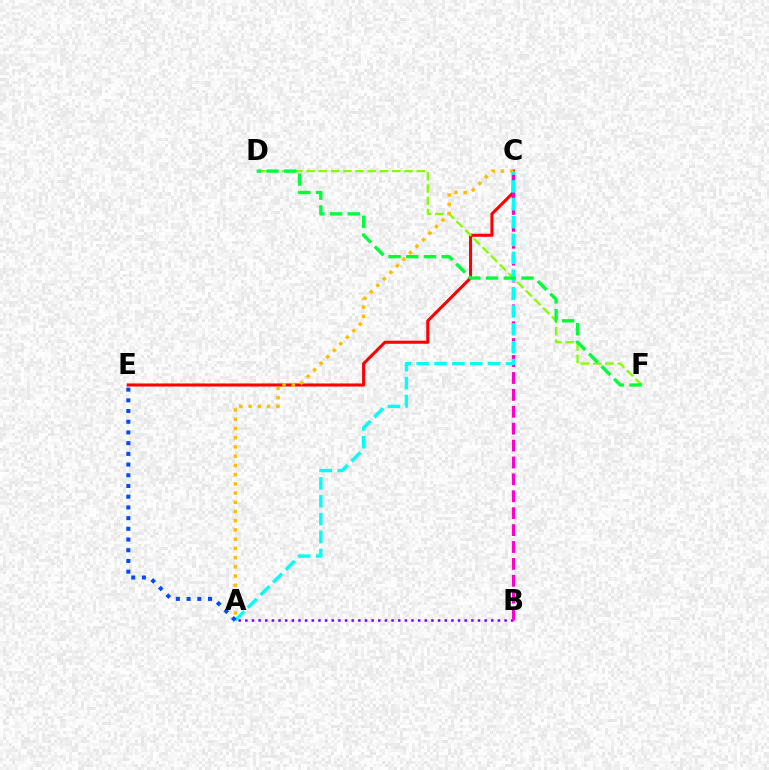{('A', 'B'): [{'color': '#7200ff', 'line_style': 'dotted', 'thickness': 1.81}], ('C', 'E'): [{'color': '#ff0000', 'line_style': 'solid', 'thickness': 2.2}], ('D', 'F'): [{'color': '#84ff00', 'line_style': 'dashed', 'thickness': 1.66}, {'color': '#00ff39', 'line_style': 'dashed', 'thickness': 2.41}], ('B', 'C'): [{'color': '#ff00cf', 'line_style': 'dashed', 'thickness': 2.3}], ('A', 'C'): [{'color': '#ffbd00', 'line_style': 'dotted', 'thickness': 2.51}, {'color': '#00fff6', 'line_style': 'dashed', 'thickness': 2.43}], ('A', 'E'): [{'color': '#004bff', 'line_style': 'dotted', 'thickness': 2.91}]}